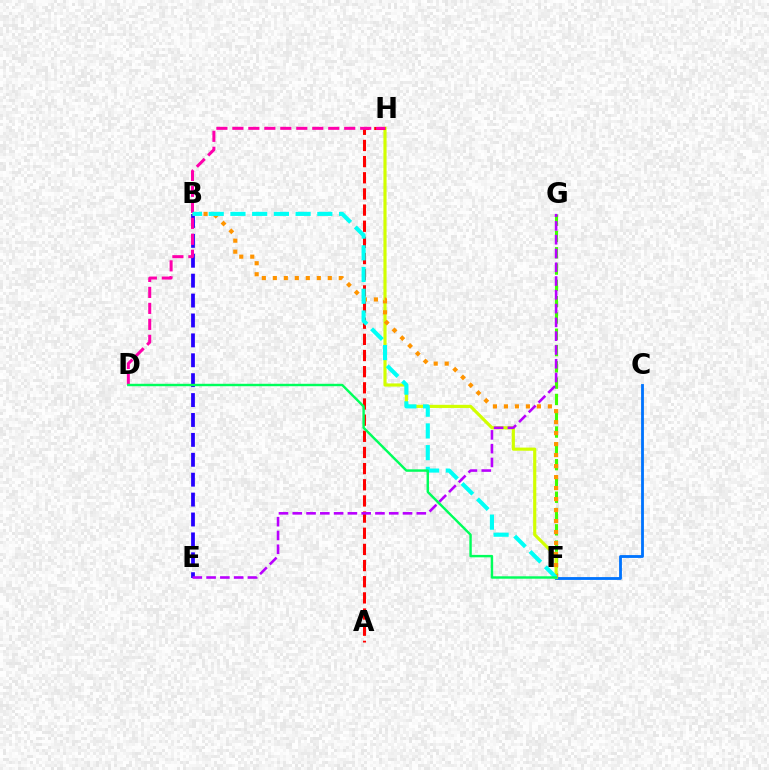{('F', 'G'): [{'color': '#3dff00', 'line_style': 'dashed', 'thickness': 2.21}], ('C', 'F'): [{'color': '#0074ff', 'line_style': 'solid', 'thickness': 2.03}], ('B', 'E'): [{'color': '#2500ff', 'line_style': 'dashed', 'thickness': 2.7}], ('F', 'H'): [{'color': '#d1ff00', 'line_style': 'solid', 'thickness': 2.27}], ('B', 'F'): [{'color': '#ff9400', 'line_style': 'dotted', 'thickness': 2.99}, {'color': '#00fff6', 'line_style': 'dashed', 'thickness': 2.95}], ('A', 'H'): [{'color': '#ff0000', 'line_style': 'dashed', 'thickness': 2.2}], ('D', 'H'): [{'color': '#ff00ac', 'line_style': 'dashed', 'thickness': 2.17}], ('E', 'G'): [{'color': '#b900ff', 'line_style': 'dashed', 'thickness': 1.87}], ('D', 'F'): [{'color': '#00ff5c', 'line_style': 'solid', 'thickness': 1.75}]}